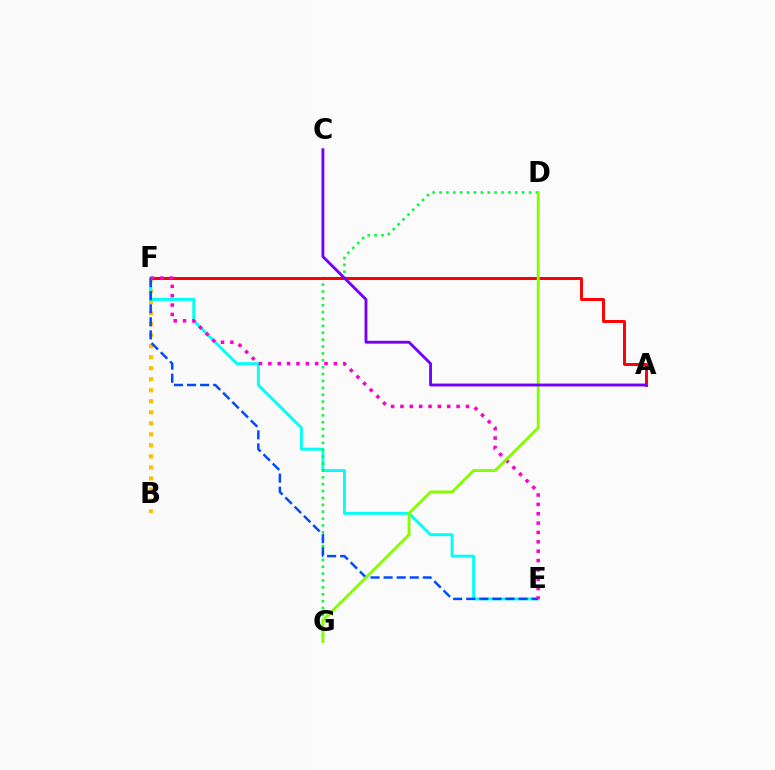{('B', 'F'): [{'color': '#ffbd00', 'line_style': 'dotted', 'thickness': 2.99}], ('E', 'F'): [{'color': '#00fff6', 'line_style': 'solid', 'thickness': 2.08}, {'color': '#004bff', 'line_style': 'dashed', 'thickness': 1.78}, {'color': '#ff00cf', 'line_style': 'dotted', 'thickness': 2.54}], ('D', 'G'): [{'color': '#00ff39', 'line_style': 'dotted', 'thickness': 1.87}, {'color': '#84ff00', 'line_style': 'solid', 'thickness': 2.06}], ('A', 'F'): [{'color': '#ff0000', 'line_style': 'solid', 'thickness': 2.13}], ('A', 'C'): [{'color': '#7200ff', 'line_style': 'solid', 'thickness': 2.05}]}